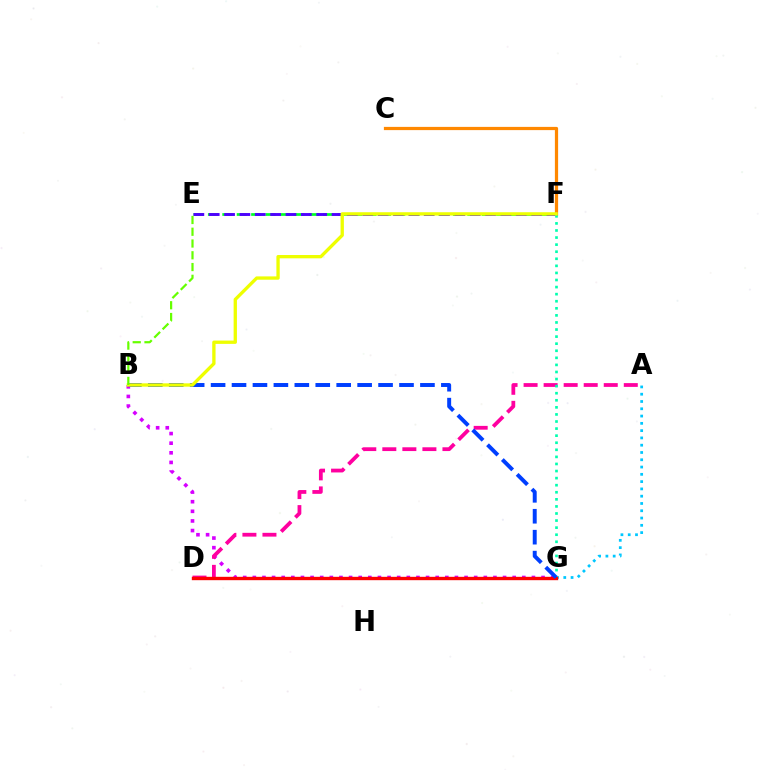{('B', 'G'): [{'color': '#d600ff', 'line_style': 'dotted', 'thickness': 2.61}, {'color': '#003fff', 'line_style': 'dashed', 'thickness': 2.84}], ('C', 'F'): [{'color': '#ff8800', 'line_style': 'solid', 'thickness': 2.32}], ('E', 'F'): [{'color': '#00ff27', 'line_style': 'dashed', 'thickness': 1.96}, {'color': '#4f00ff', 'line_style': 'dashed', 'thickness': 2.09}], ('A', 'D'): [{'color': '#ff00a0', 'line_style': 'dashed', 'thickness': 2.72}], ('A', 'G'): [{'color': '#00c7ff', 'line_style': 'dotted', 'thickness': 1.98}], ('F', 'G'): [{'color': '#00ffaf', 'line_style': 'dotted', 'thickness': 1.92}], ('D', 'G'): [{'color': '#ff0000', 'line_style': 'solid', 'thickness': 2.42}], ('B', 'F'): [{'color': '#eeff00', 'line_style': 'solid', 'thickness': 2.39}], ('B', 'E'): [{'color': '#66ff00', 'line_style': 'dashed', 'thickness': 1.6}]}